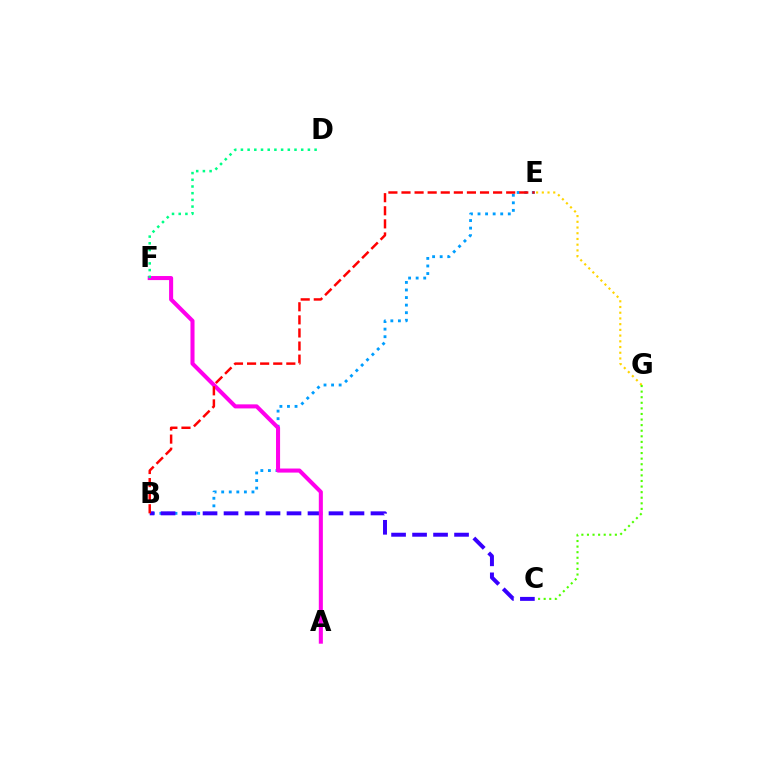{('B', 'E'): [{'color': '#009eff', 'line_style': 'dotted', 'thickness': 2.06}, {'color': '#ff0000', 'line_style': 'dashed', 'thickness': 1.78}], ('B', 'C'): [{'color': '#3700ff', 'line_style': 'dashed', 'thickness': 2.85}], ('E', 'G'): [{'color': '#ffd500', 'line_style': 'dotted', 'thickness': 1.55}], ('A', 'F'): [{'color': '#ff00ed', 'line_style': 'solid', 'thickness': 2.92}], ('D', 'F'): [{'color': '#00ff86', 'line_style': 'dotted', 'thickness': 1.82}], ('C', 'G'): [{'color': '#4fff00', 'line_style': 'dotted', 'thickness': 1.52}]}